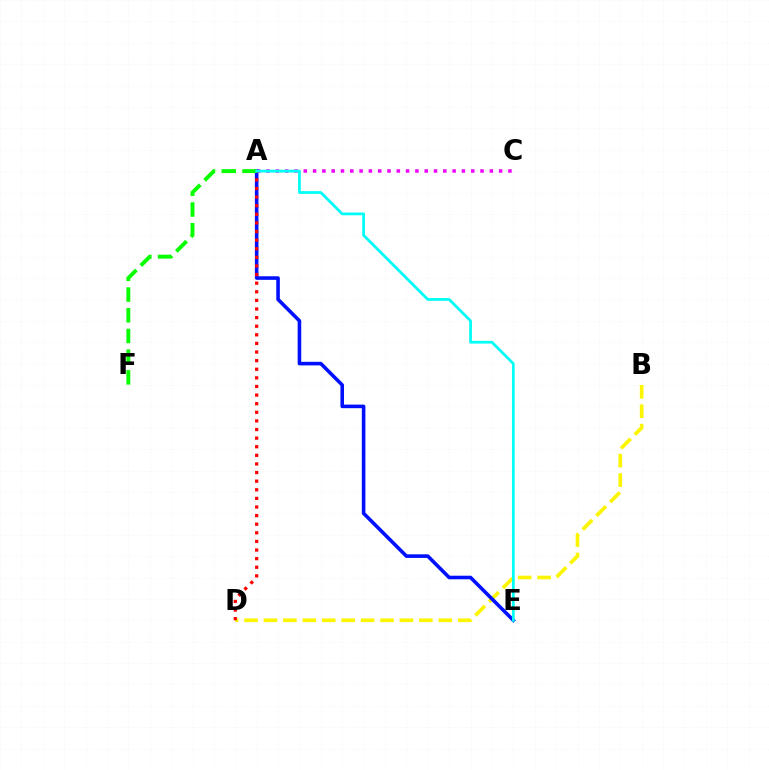{('A', 'C'): [{'color': '#ee00ff', 'line_style': 'dotted', 'thickness': 2.53}], ('B', 'D'): [{'color': '#fcf500', 'line_style': 'dashed', 'thickness': 2.64}], ('A', 'E'): [{'color': '#0010ff', 'line_style': 'solid', 'thickness': 2.58}, {'color': '#00fff6', 'line_style': 'solid', 'thickness': 1.98}], ('A', 'D'): [{'color': '#ff0000', 'line_style': 'dotted', 'thickness': 2.34}], ('A', 'F'): [{'color': '#08ff00', 'line_style': 'dashed', 'thickness': 2.81}]}